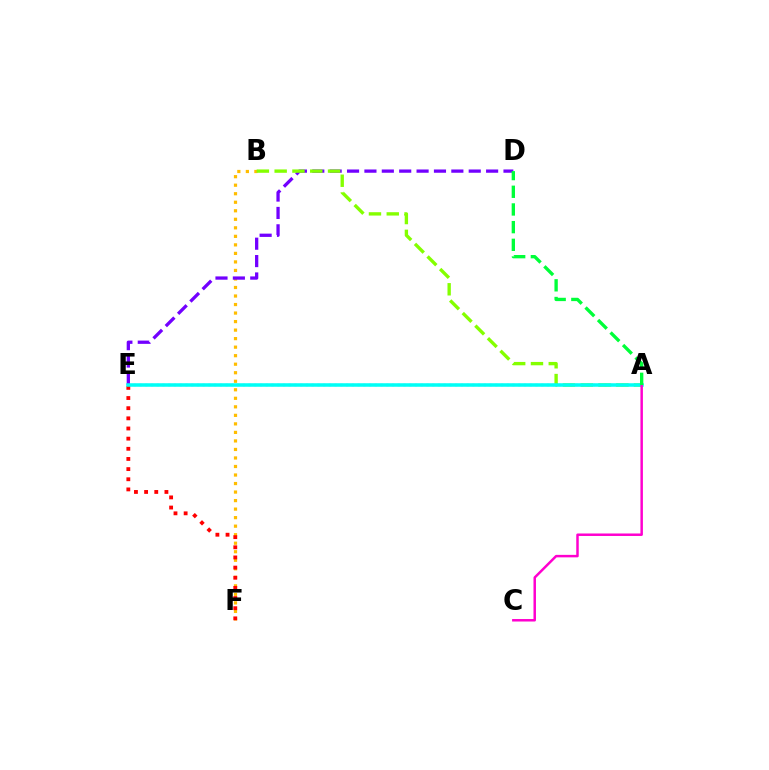{('B', 'F'): [{'color': '#ffbd00', 'line_style': 'dotted', 'thickness': 2.32}], ('E', 'F'): [{'color': '#ff0000', 'line_style': 'dotted', 'thickness': 2.76}], ('A', 'E'): [{'color': '#004bff', 'line_style': 'dotted', 'thickness': 1.56}, {'color': '#00fff6', 'line_style': 'solid', 'thickness': 2.54}], ('D', 'E'): [{'color': '#7200ff', 'line_style': 'dashed', 'thickness': 2.36}], ('A', 'B'): [{'color': '#84ff00', 'line_style': 'dashed', 'thickness': 2.42}], ('A', 'C'): [{'color': '#ff00cf', 'line_style': 'solid', 'thickness': 1.79}], ('A', 'D'): [{'color': '#00ff39', 'line_style': 'dashed', 'thickness': 2.4}]}